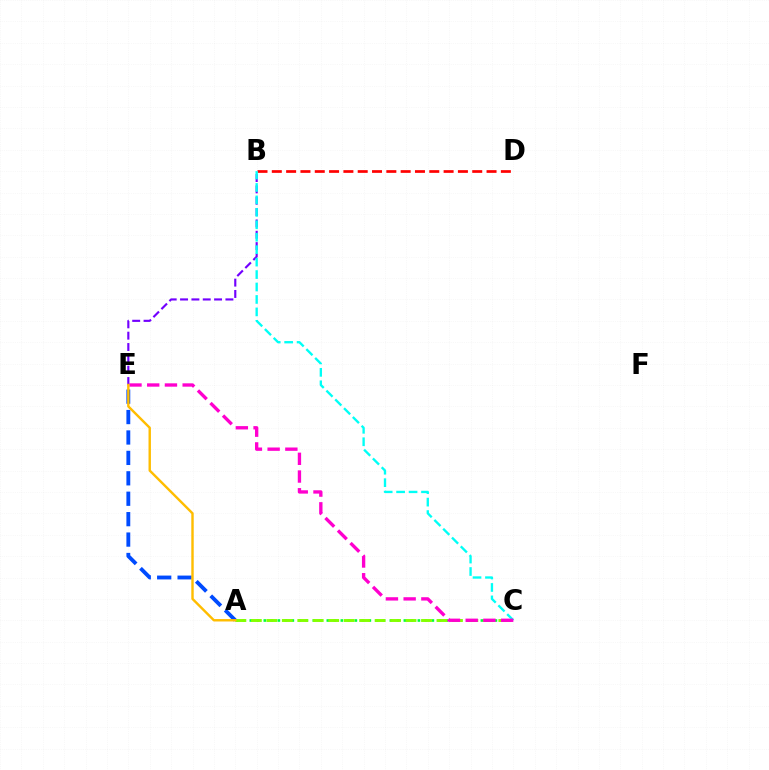{('A', 'C'): [{'color': '#00ff39', 'line_style': 'dotted', 'thickness': 1.9}, {'color': '#84ff00', 'line_style': 'dashed', 'thickness': 2.1}], ('B', 'D'): [{'color': '#ff0000', 'line_style': 'dashed', 'thickness': 1.94}], ('B', 'E'): [{'color': '#7200ff', 'line_style': 'dashed', 'thickness': 1.54}], ('B', 'C'): [{'color': '#00fff6', 'line_style': 'dashed', 'thickness': 1.69}], ('A', 'E'): [{'color': '#004bff', 'line_style': 'dashed', 'thickness': 2.77}, {'color': '#ffbd00', 'line_style': 'solid', 'thickness': 1.74}], ('C', 'E'): [{'color': '#ff00cf', 'line_style': 'dashed', 'thickness': 2.41}]}